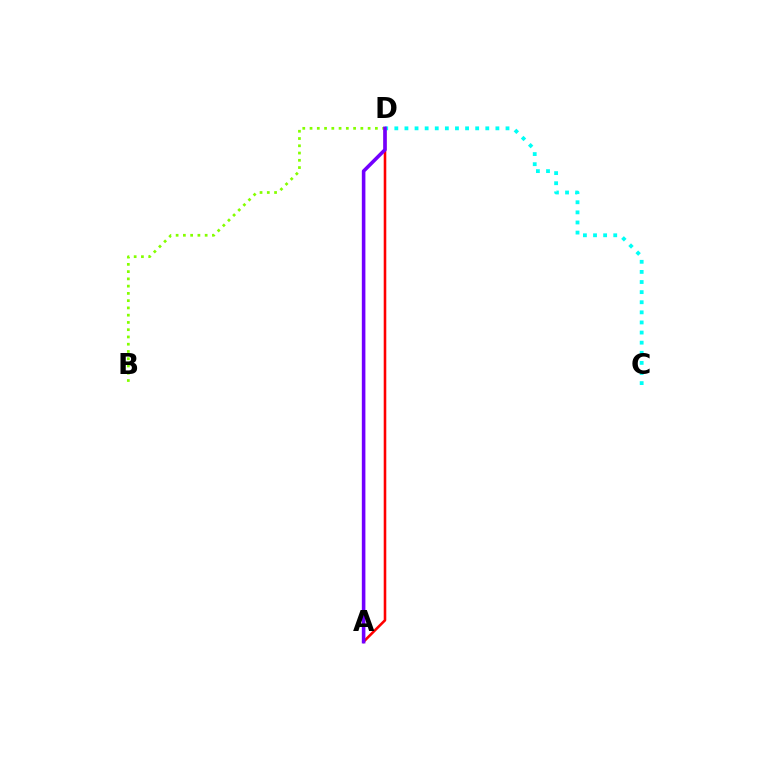{('B', 'D'): [{'color': '#84ff00', 'line_style': 'dotted', 'thickness': 1.97}], ('A', 'D'): [{'color': '#ff0000', 'line_style': 'solid', 'thickness': 1.86}, {'color': '#7200ff', 'line_style': 'solid', 'thickness': 2.57}], ('C', 'D'): [{'color': '#00fff6', 'line_style': 'dotted', 'thickness': 2.75}]}